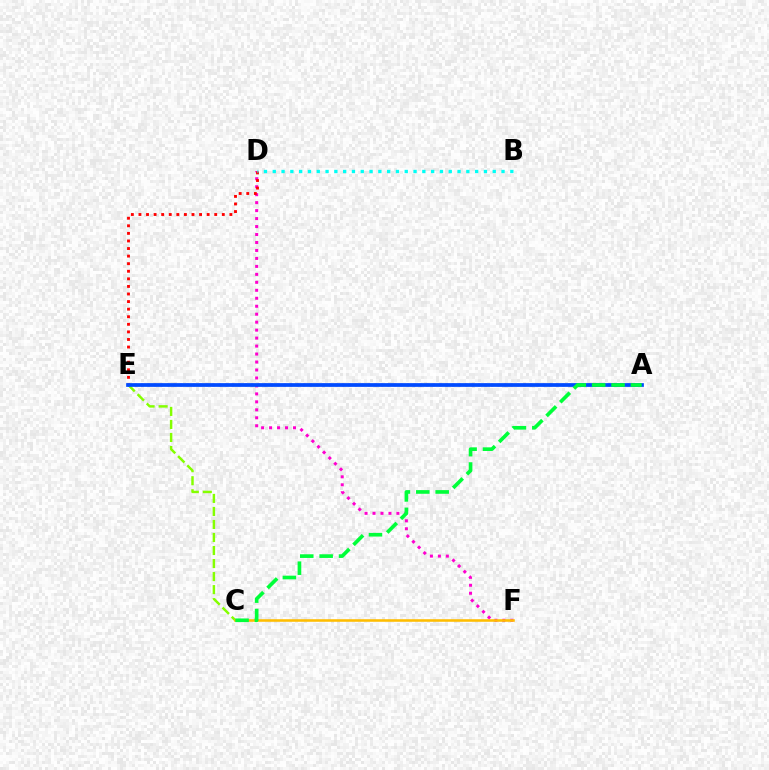{('D', 'F'): [{'color': '#ff00cf', 'line_style': 'dotted', 'thickness': 2.16}], ('D', 'E'): [{'color': '#ff0000', 'line_style': 'dotted', 'thickness': 2.06}], ('C', 'E'): [{'color': '#84ff00', 'line_style': 'dashed', 'thickness': 1.77}], ('C', 'F'): [{'color': '#ffbd00', 'line_style': 'solid', 'thickness': 1.85}], ('B', 'D'): [{'color': '#00fff6', 'line_style': 'dotted', 'thickness': 2.39}], ('A', 'E'): [{'color': '#7200ff', 'line_style': 'dotted', 'thickness': 1.76}, {'color': '#004bff', 'line_style': 'solid', 'thickness': 2.68}], ('A', 'C'): [{'color': '#00ff39', 'line_style': 'dashed', 'thickness': 2.63}]}